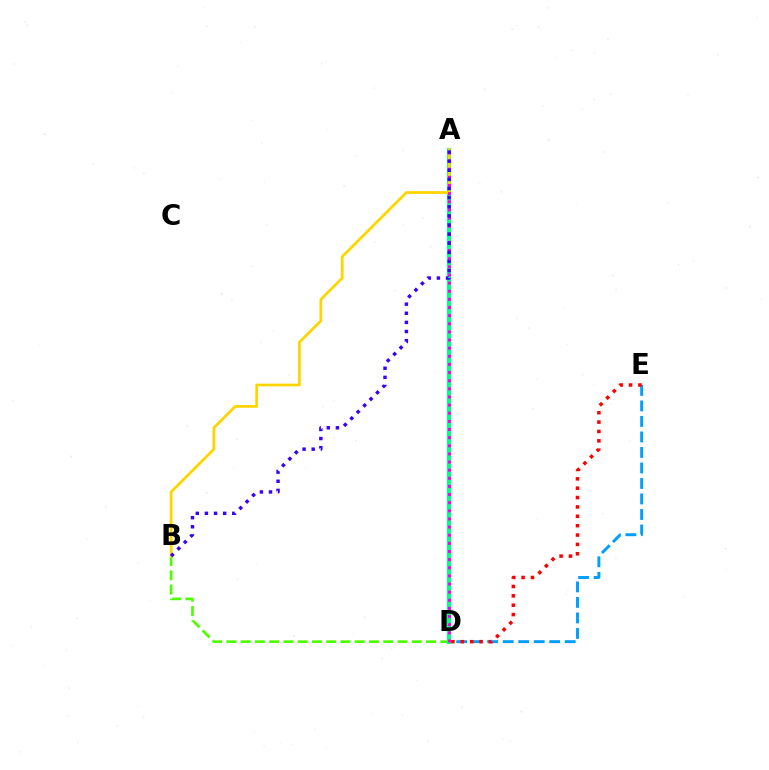{('B', 'D'): [{'color': '#4fff00', 'line_style': 'dashed', 'thickness': 1.94}], ('D', 'E'): [{'color': '#009eff', 'line_style': 'dashed', 'thickness': 2.11}, {'color': '#ff0000', 'line_style': 'dotted', 'thickness': 2.55}], ('A', 'D'): [{'color': '#00ff86', 'line_style': 'solid', 'thickness': 2.95}, {'color': '#ff00ed', 'line_style': 'dotted', 'thickness': 2.21}], ('A', 'B'): [{'color': '#ffd500', 'line_style': 'solid', 'thickness': 1.99}, {'color': '#3700ff', 'line_style': 'dotted', 'thickness': 2.48}]}